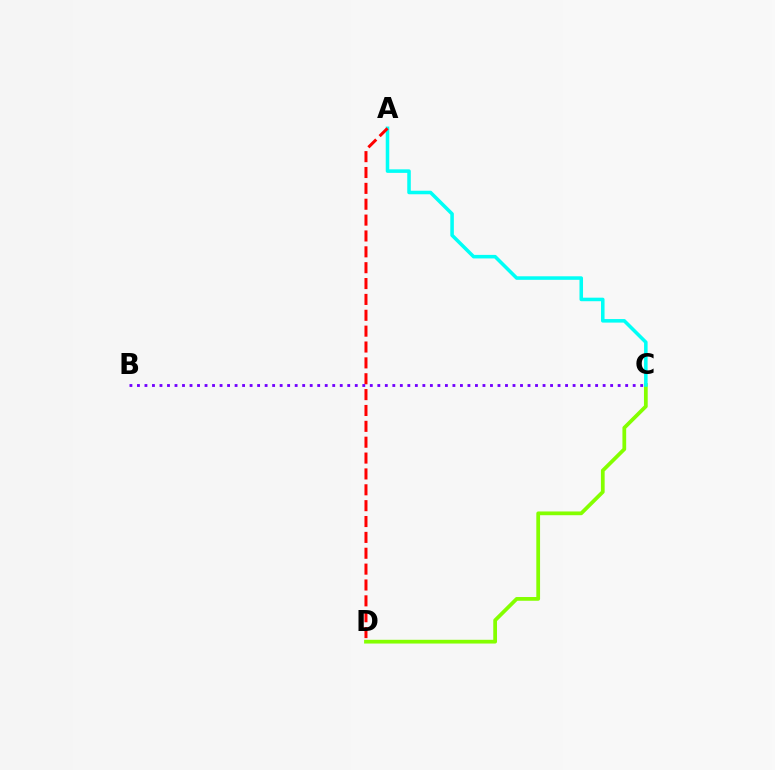{('C', 'D'): [{'color': '#84ff00', 'line_style': 'solid', 'thickness': 2.69}], ('A', 'C'): [{'color': '#00fff6', 'line_style': 'solid', 'thickness': 2.55}], ('A', 'D'): [{'color': '#ff0000', 'line_style': 'dashed', 'thickness': 2.16}], ('B', 'C'): [{'color': '#7200ff', 'line_style': 'dotted', 'thickness': 2.04}]}